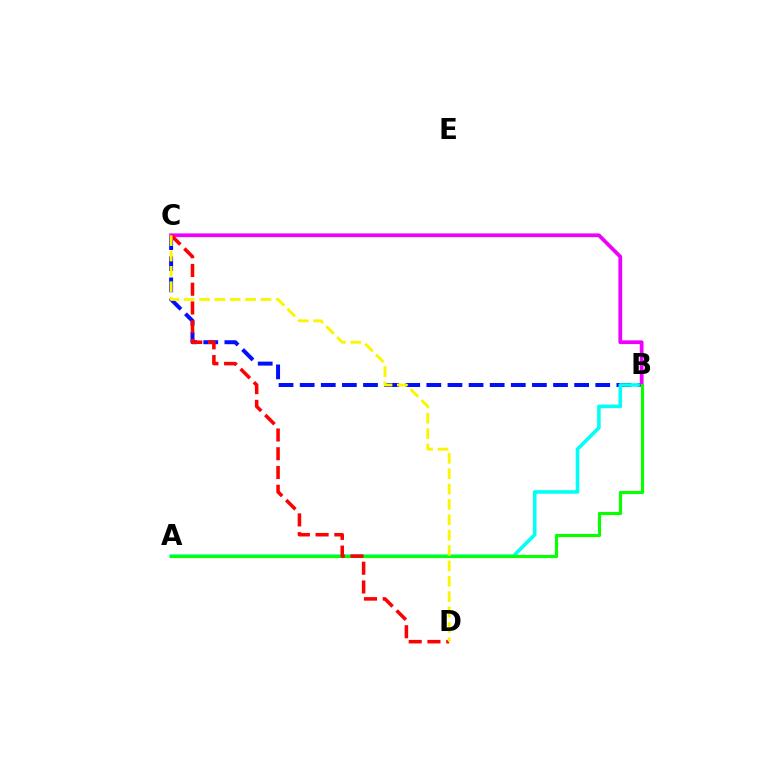{('B', 'C'): [{'color': '#0010ff', 'line_style': 'dashed', 'thickness': 2.87}, {'color': '#ee00ff', 'line_style': 'solid', 'thickness': 2.71}], ('A', 'B'): [{'color': '#00fff6', 'line_style': 'solid', 'thickness': 2.57}, {'color': '#08ff00', 'line_style': 'solid', 'thickness': 2.26}], ('C', 'D'): [{'color': '#ff0000', 'line_style': 'dashed', 'thickness': 2.55}, {'color': '#fcf500', 'line_style': 'dashed', 'thickness': 2.09}]}